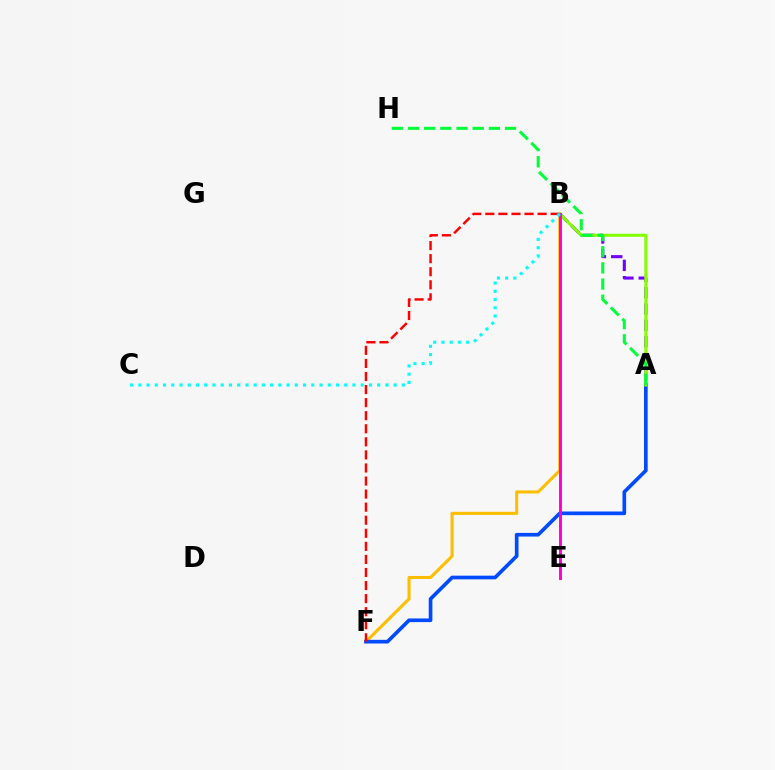{('A', 'B'): [{'color': '#7200ff', 'line_style': 'dashed', 'thickness': 2.21}, {'color': '#84ff00', 'line_style': 'solid', 'thickness': 2.18}], ('B', 'F'): [{'color': '#ffbd00', 'line_style': 'solid', 'thickness': 2.21}, {'color': '#ff0000', 'line_style': 'dashed', 'thickness': 1.78}], ('A', 'F'): [{'color': '#004bff', 'line_style': 'solid', 'thickness': 2.64}], ('A', 'H'): [{'color': '#00ff39', 'line_style': 'dashed', 'thickness': 2.2}], ('B', 'E'): [{'color': '#ff00cf', 'line_style': 'solid', 'thickness': 2.1}], ('B', 'C'): [{'color': '#00fff6', 'line_style': 'dotted', 'thickness': 2.24}]}